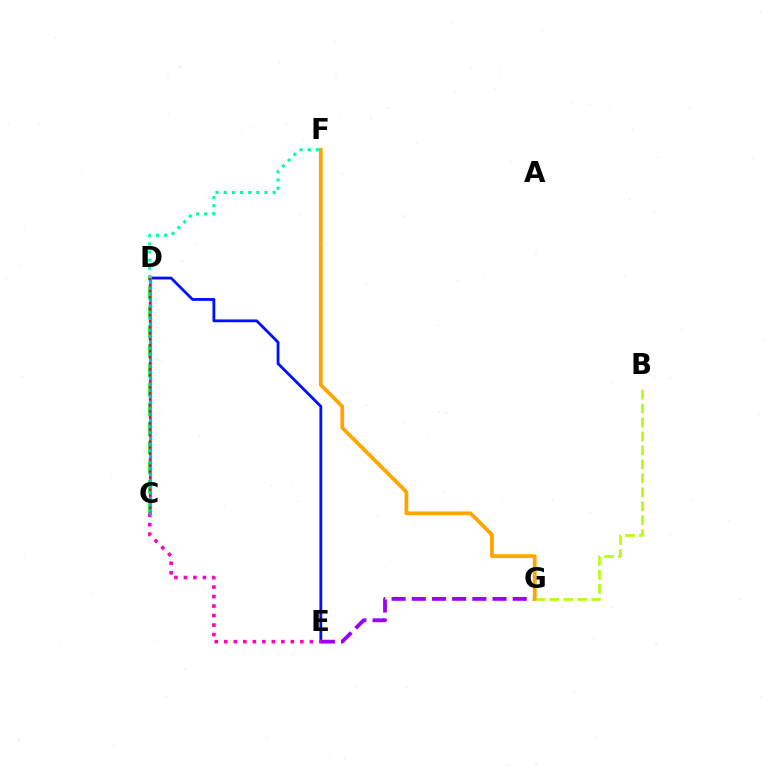{('D', 'E'): [{'color': '#0010ff', 'line_style': 'solid', 'thickness': 2.02}], ('E', 'G'): [{'color': '#9b00ff', 'line_style': 'dashed', 'thickness': 2.74}], ('C', 'E'): [{'color': '#ff00bd', 'line_style': 'dotted', 'thickness': 2.58}], ('B', 'G'): [{'color': '#b3ff00', 'line_style': 'dashed', 'thickness': 1.9}], ('C', 'D'): [{'color': '#08ff00', 'line_style': 'dashed', 'thickness': 2.63}, {'color': '#00b5ff', 'line_style': 'solid', 'thickness': 2.28}, {'color': '#ff0000', 'line_style': 'dotted', 'thickness': 1.63}], ('D', 'F'): [{'color': '#00ff9d', 'line_style': 'dotted', 'thickness': 2.22}], ('F', 'G'): [{'color': '#ffa500', 'line_style': 'solid', 'thickness': 2.71}]}